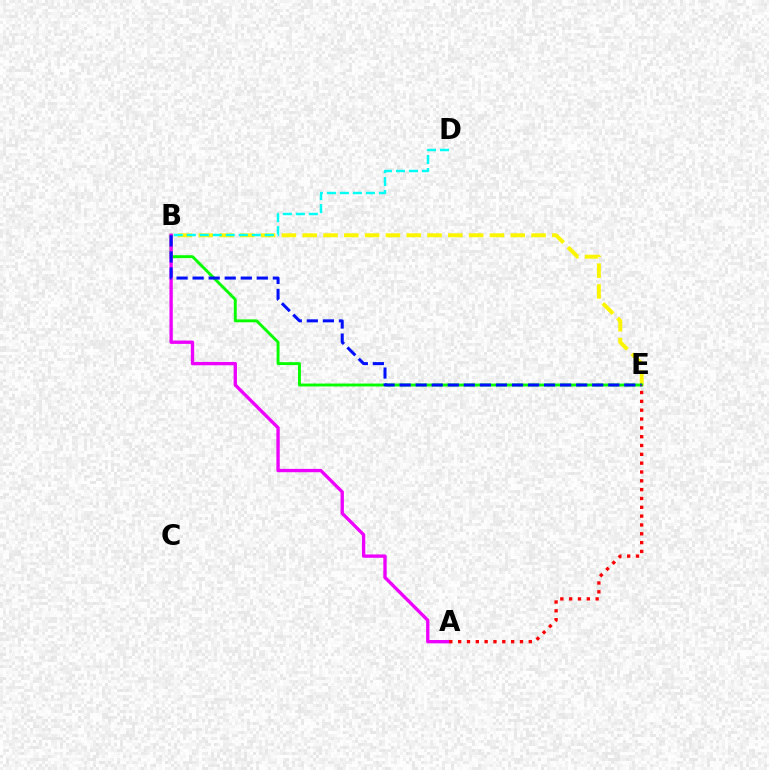{('B', 'E'): [{'color': '#fcf500', 'line_style': 'dashed', 'thickness': 2.83}, {'color': '#08ff00', 'line_style': 'solid', 'thickness': 2.1}, {'color': '#0010ff', 'line_style': 'dashed', 'thickness': 2.18}], ('A', 'B'): [{'color': '#ee00ff', 'line_style': 'solid', 'thickness': 2.4}], ('A', 'E'): [{'color': '#ff0000', 'line_style': 'dotted', 'thickness': 2.4}], ('B', 'D'): [{'color': '#00fff6', 'line_style': 'dashed', 'thickness': 1.77}]}